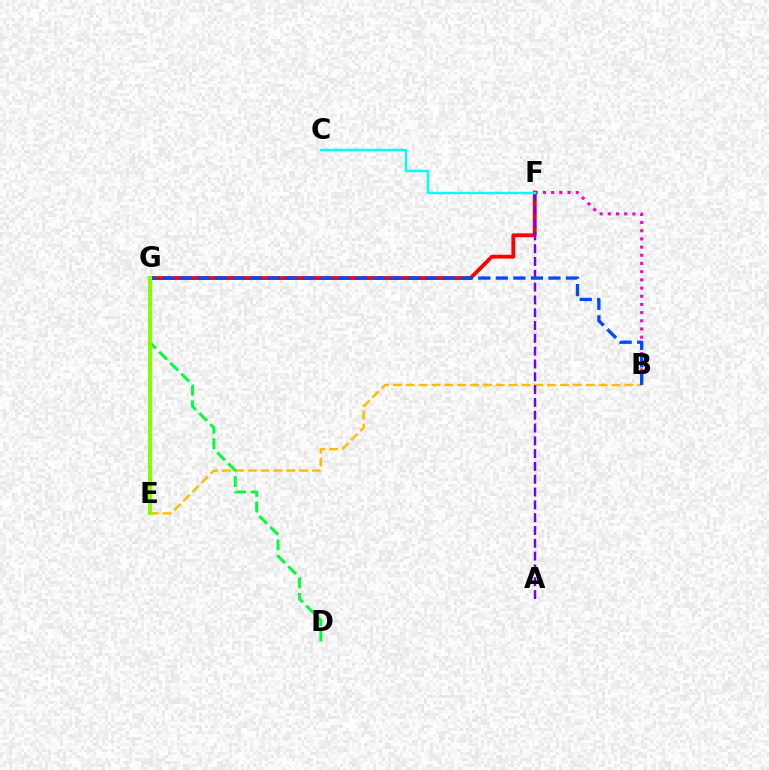{('B', 'F'): [{'color': '#ff00cf', 'line_style': 'dotted', 'thickness': 2.23}], ('F', 'G'): [{'color': '#ff0000', 'line_style': 'solid', 'thickness': 2.77}], ('B', 'E'): [{'color': '#ffbd00', 'line_style': 'dashed', 'thickness': 1.75}], ('A', 'F'): [{'color': '#7200ff', 'line_style': 'dashed', 'thickness': 1.74}], ('D', 'G'): [{'color': '#00ff39', 'line_style': 'dashed', 'thickness': 2.12}], ('B', 'G'): [{'color': '#004bff', 'line_style': 'dashed', 'thickness': 2.38}], ('E', 'G'): [{'color': '#84ff00', 'line_style': 'solid', 'thickness': 2.9}], ('C', 'F'): [{'color': '#00fff6', 'line_style': 'solid', 'thickness': 1.76}]}